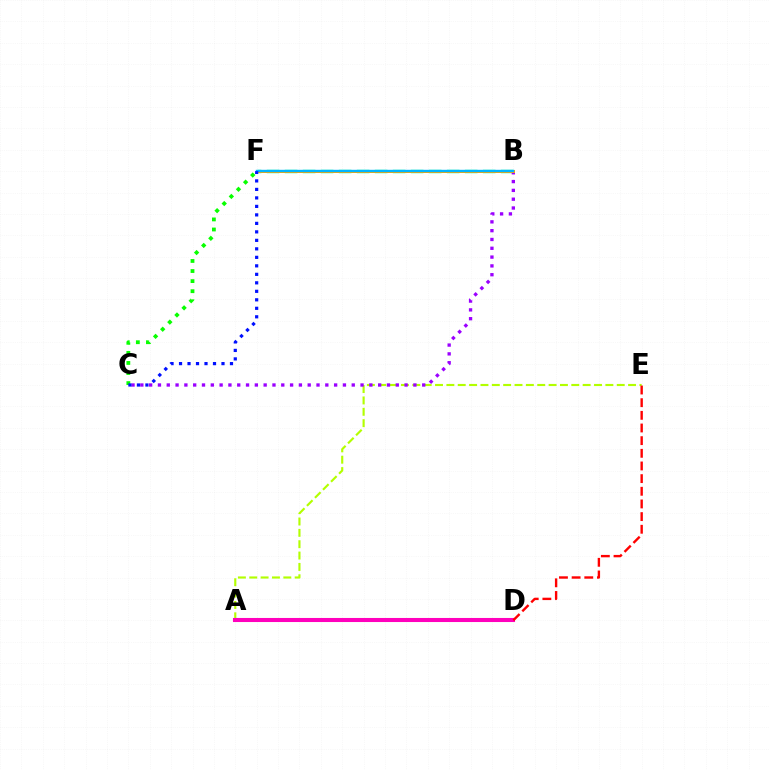{('A', 'E'): [{'color': '#b3ff00', 'line_style': 'dashed', 'thickness': 1.54}], ('C', 'F'): [{'color': '#08ff00', 'line_style': 'dotted', 'thickness': 2.74}, {'color': '#0010ff', 'line_style': 'dotted', 'thickness': 2.31}], ('B', 'F'): [{'color': '#00ff9d', 'line_style': 'dashed', 'thickness': 2.45}, {'color': '#ffa500', 'line_style': 'solid', 'thickness': 2.15}, {'color': '#00b5ff', 'line_style': 'solid', 'thickness': 1.73}], ('B', 'C'): [{'color': '#9b00ff', 'line_style': 'dotted', 'thickness': 2.39}], ('A', 'D'): [{'color': '#ff00bd', 'line_style': 'solid', 'thickness': 2.93}], ('D', 'E'): [{'color': '#ff0000', 'line_style': 'dashed', 'thickness': 1.72}]}